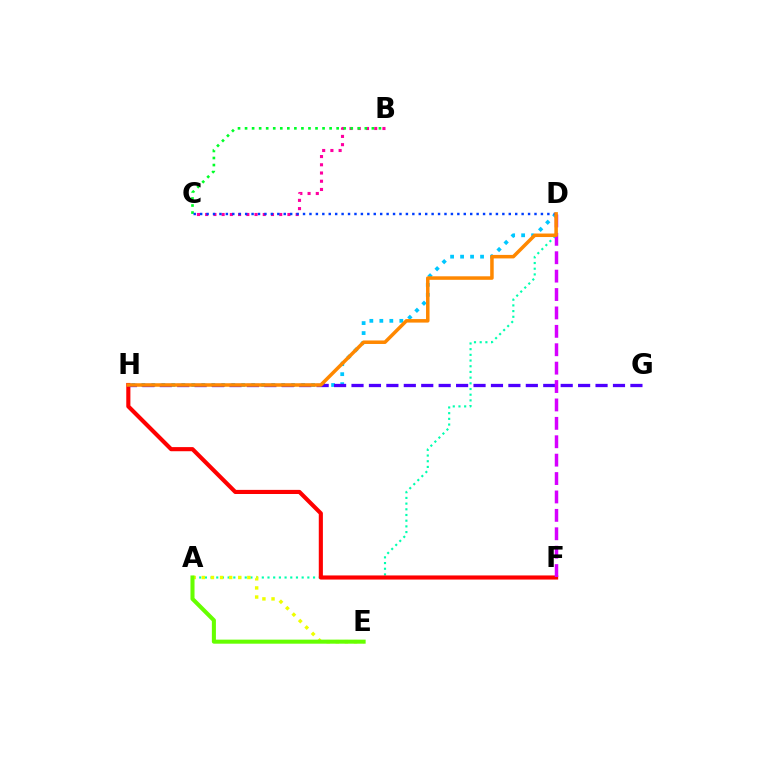{('A', 'D'): [{'color': '#00ffaf', 'line_style': 'dotted', 'thickness': 1.55}], ('A', 'E'): [{'color': '#eeff00', 'line_style': 'dotted', 'thickness': 2.48}, {'color': '#66ff00', 'line_style': 'solid', 'thickness': 2.92}], ('B', 'C'): [{'color': '#ff00a0', 'line_style': 'dotted', 'thickness': 2.24}, {'color': '#00ff27', 'line_style': 'dotted', 'thickness': 1.91}], ('D', 'H'): [{'color': '#00c7ff', 'line_style': 'dotted', 'thickness': 2.71}, {'color': '#ff8800', 'line_style': 'solid', 'thickness': 2.53}], ('F', 'H'): [{'color': '#ff0000', 'line_style': 'solid', 'thickness': 2.97}], ('C', 'D'): [{'color': '#003fff', 'line_style': 'dotted', 'thickness': 1.75}], ('G', 'H'): [{'color': '#4f00ff', 'line_style': 'dashed', 'thickness': 2.37}], ('D', 'F'): [{'color': '#d600ff', 'line_style': 'dashed', 'thickness': 2.5}]}